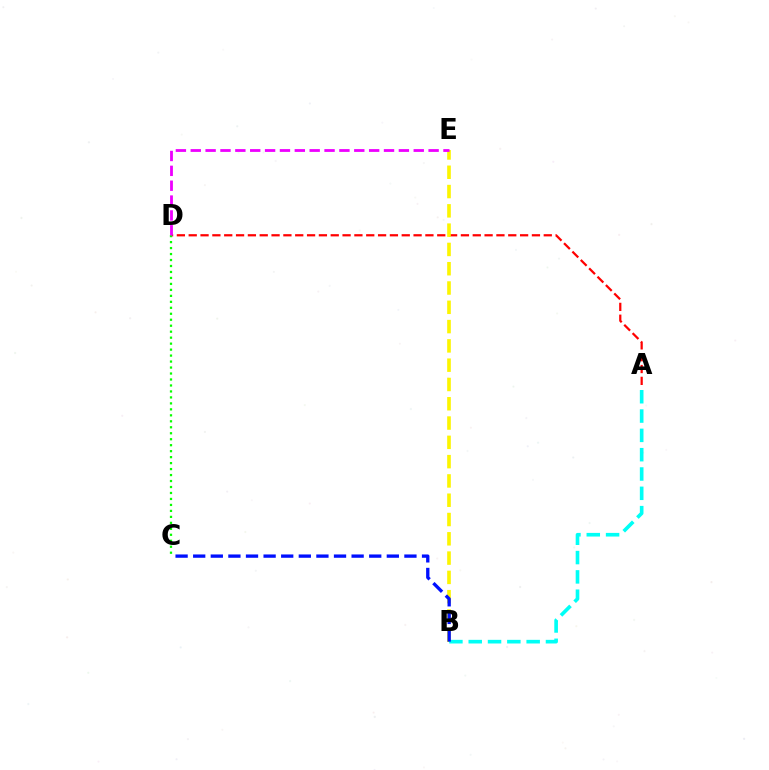{('A', 'D'): [{'color': '#ff0000', 'line_style': 'dashed', 'thickness': 1.61}], ('B', 'E'): [{'color': '#fcf500', 'line_style': 'dashed', 'thickness': 2.62}], ('A', 'B'): [{'color': '#00fff6', 'line_style': 'dashed', 'thickness': 2.62}], ('C', 'D'): [{'color': '#08ff00', 'line_style': 'dotted', 'thickness': 1.62}], ('B', 'C'): [{'color': '#0010ff', 'line_style': 'dashed', 'thickness': 2.39}], ('D', 'E'): [{'color': '#ee00ff', 'line_style': 'dashed', 'thickness': 2.02}]}